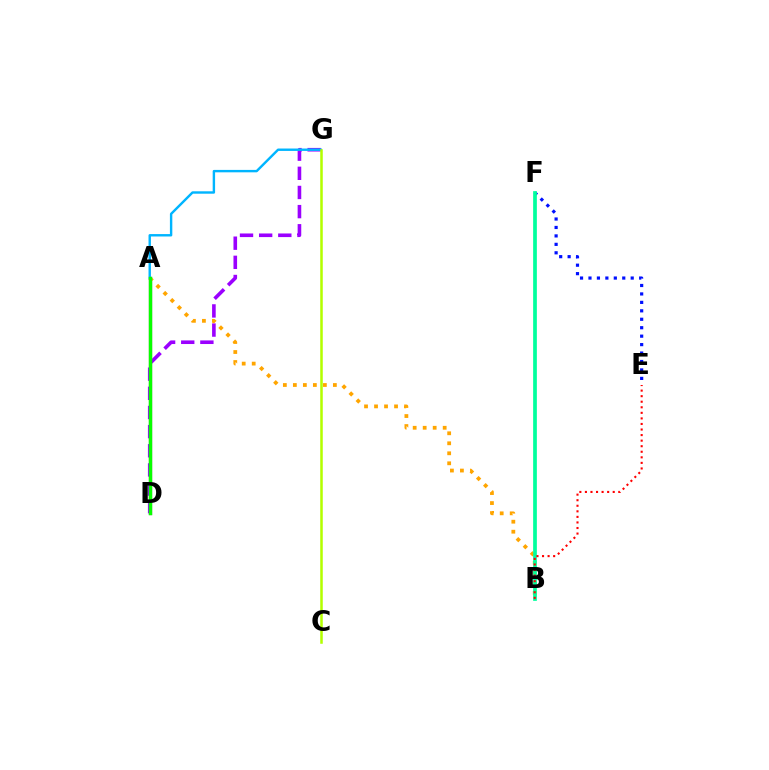{('A', 'D'): [{'color': '#ff00bd', 'line_style': 'solid', 'thickness': 2.3}, {'color': '#08ff00', 'line_style': 'solid', 'thickness': 2.49}], ('D', 'G'): [{'color': '#9b00ff', 'line_style': 'dashed', 'thickness': 2.6}], ('A', 'B'): [{'color': '#ffa500', 'line_style': 'dotted', 'thickness': 2.72}], ('E', 'F'): [{'color': '#0010ff', 'line_style': 'dotted', 'thickness': 2.29}], ('B', 'F'): [{'color': '#00ff9d', 'line_style': 'solid', 'thickness': 2.67}], ('B', 'E'): [{'color': '#ff0000', 'line_style': 'dotted', 'thickness': 1.51}], ('A', 'G'): [{'color': '#00b5ff', 'line_style': 'solid', 'thickness': 1.74}], ('C', 'G'): [{'color': '#b3ff00', 'line_style': 'solid', 'thickness': 1.82}]}